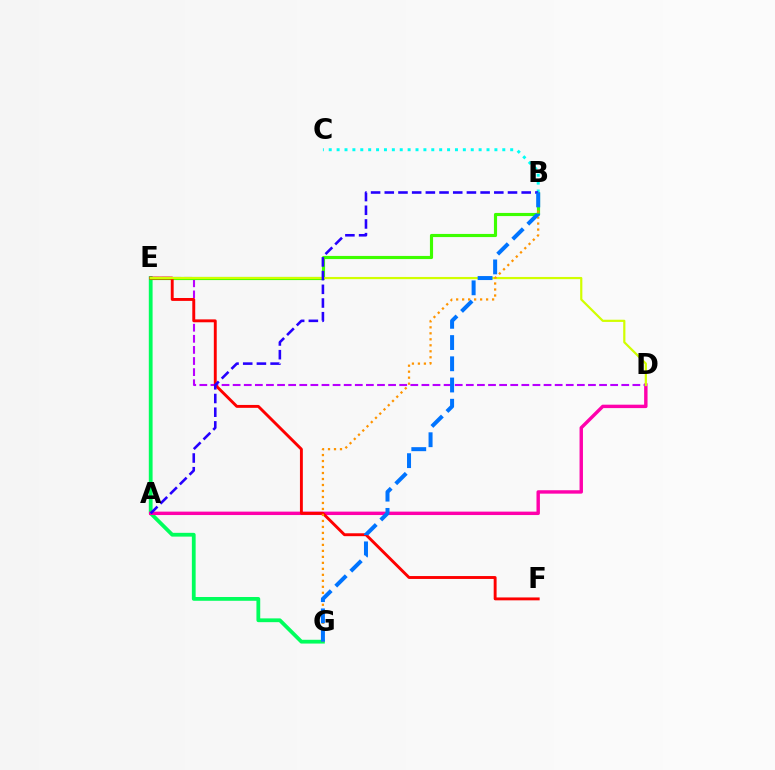{('E', 'G'): [{'color': '#00ff5c', 'line_style': 'solid', 'thickness': 2.72}], ('A', 'D'): [{'color': '#ff00ac', 'line_style': 'solid', 'thickness': 2.46}], ('D', 'E'): [{'color': '#b900ff', 'line_style': 'dashed', 'thickness': 1.51}, {'color': '#d1ff00', 'line_style': 'solid', 'thickness': 1.59}], ('B', 'E'): [{'color': '#3dff00', 'line_style': 'solid', 'thickness': 2.26}], ('E', 'F'): [{'color': '#ff0000', 'line_style': 'solid', 'thickness': 2.09}], ('B', 'G'): [{'color': '#ff9400', 'line_style': 'dotted', 'thickness': 1.63}, {'color': '#0074ff', 'line_style': 'dashed', 'thickness': 2.88}], ('B', 'C'): [{'color': '#00fff6', 'line_style': 'dotted', 'thickness': 2.14}], ('A', 'B'): [{'color': '#2500ff', 'line_style': 'dashed', 'thickness': 1.86}]}